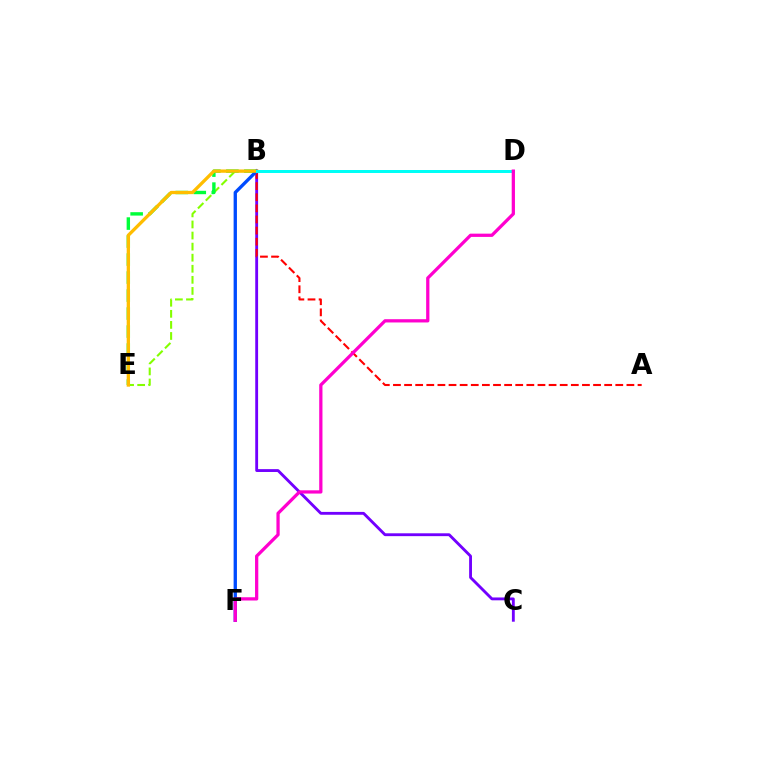{('B', 'C'): [{'color': '#7200ff', 'line_style': 'solid', 'thickness': 2.05}], ('B', 'E'): [{'color': '#84ff00', 'line_style': 'dashed', 'thickness': 1.5}, {'color': '#00ff39', 'line_style': 'dashed', 'thickness': 2.45}, {'color': '#ffbd00', 'line_style': 'solid', 'thickness': 2.38}], ('A', 'B'): [{'color': '#ff0000', 'line_style': 'dashed', 'thickness': 1.51}], ('B', 'F'): [{'color': '#004bff', 'line_style': 'solid', 'thickness': 2.39}], ('B', 'D'): [{'color': '#00fff6', 'line_style': 'solid', 'thickness': 2.16}], ('D', 'F'): [{'color': '#ff00cf', 'line_style': 'solid', 'thickness': 2.34}]}